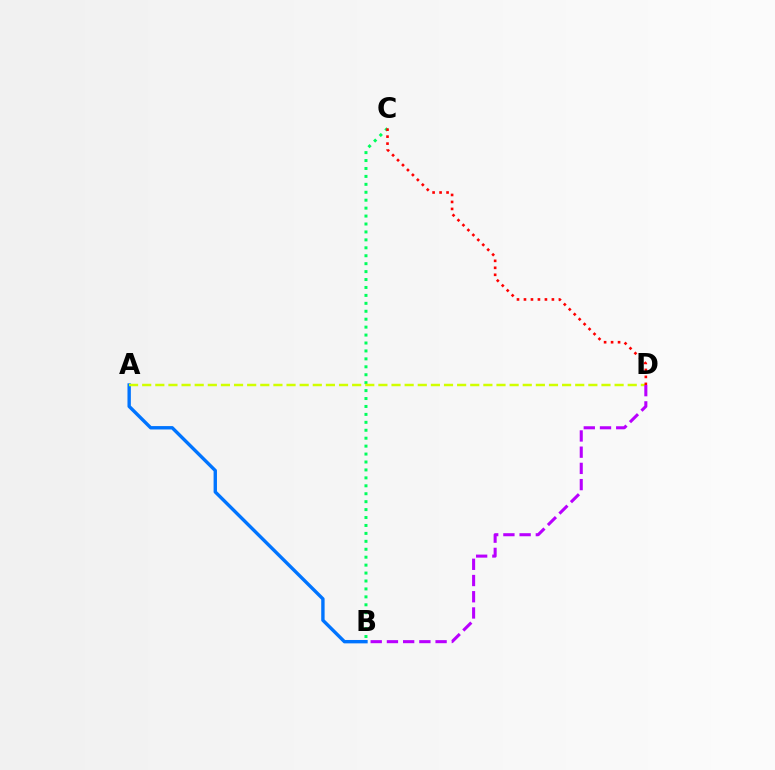{('A', 'B'): [{'color': '#0074ff', 'line_style': 'solid', 'thickness': 2.43}], ('B', 'C'): [{'color': '#00ff5c', 'line_style': 'dotted', 'thickness': 2.16}], ('A', 'D'): [{'color': '#d1ff00', 'line_style': 'dashed', 'thickness': 1.78}], ('B', 'D'): [{'color': '#b900ff', 'line_style': 'dashed', 'thickness': 2.2}], ('C', 'D'): [{'color': '#ff0000', 'line_style': 'dotted', 'thickness': 1.9}]}